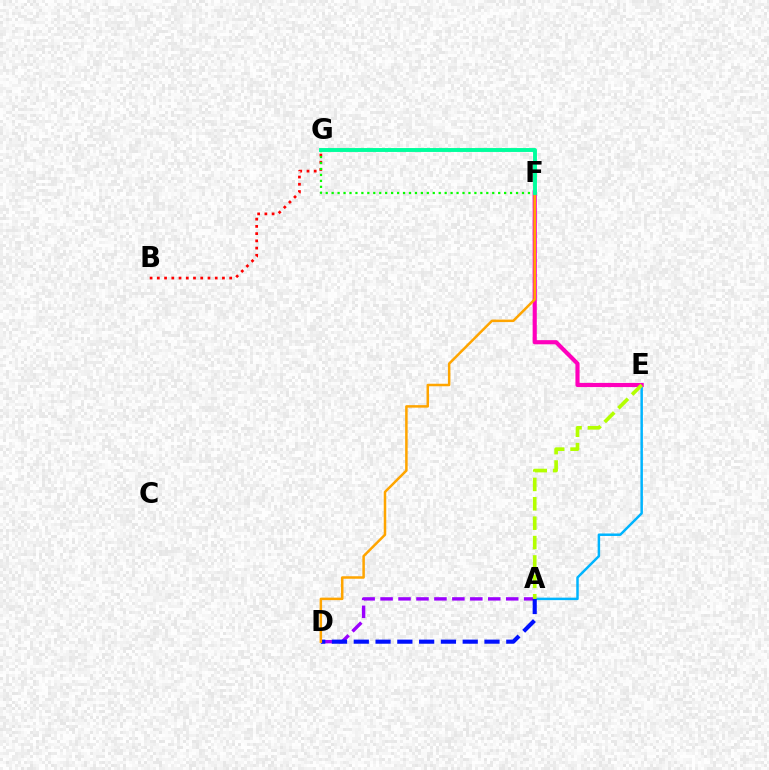{('B', 'G'): [{'color': '#ff0000', 'line_style': 'dotted', 'thickness': 1.97}], ('A', 'E'): [{'color': '#00b5ff', 'line_style': 'solid', 'thickness': 1.79}, {'color': '#b3ff00', 'line_style': 'dashed', 'thickness': 2.63}], ('A', 'D'): [{'color': '#9b00ff', 'line_style': 'dashed', 'thickness': 2.44}, {'color': '#0010ff', 'line_style': 'dashed', 'thickness': 2.96}], ('F', 'G'): [{'color': '#08ff00', 'line_style': 'dotted', 'thickness': 1.62}, {'color': '#00ff9d', 'line_style': 'solid', 'thickness': 2.81}], ('E', 'F'): [{'color': '#ff00bd', 'line_style': 'solid', 'thickness': 2.99}], ('D', 'F'): [{'color': '#ffa500', 'line_style': 'solid', 'thickness': 1.8}]}